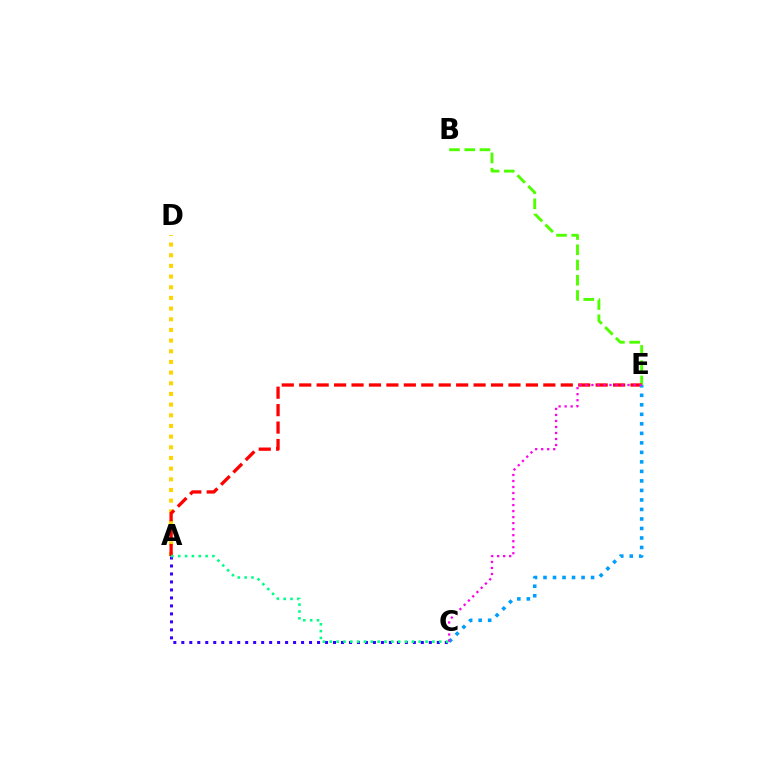{('A', 'D'): [{'color': '#ffd500', 'line_style': 'dotted', 'thickness': 2.9}], ('A', 'C'): [{'color': '#3700ff', 'line_style': 'dotted', 'thickness': 2.17}, {'color': '#00ff86', 'line_style': 'dotted', 'thickness': 1.86}], ('B', 'E'): [{'color': '#4fff00', 'line_style': 'dashed', 'thickness': 2.07}], ('A', 'E'): [{'color': '#ff0000', 'line_style': 'dashed', 'thickness': 2.37}], ('C', 'E'): [{'color': '#009eff', 'line_style': 'dotted', 'thickness': 2.58}, {'color': '#ff00ed', 'line_style': 'dotted', 'thickness': 1.64}]}